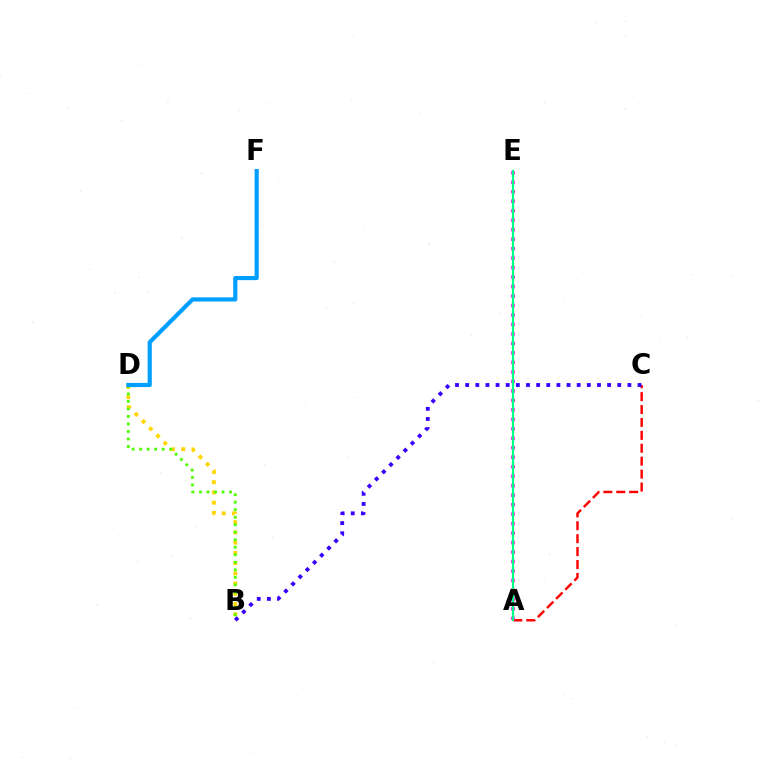{('B', 'D'): [{'color': '#ffd500', 'line_style': 'dotted', 'thickness': 2.78}, {'color': '#4fff00', 'line_style': 'dotted', 'thickness': 2.04}], ('A', 'C'): [{'color': '#ff0000', 'line_style': 'dashed', 'thickness': 1.75}], ('A', 'E'): [{'color': '#ff00ed', 'line_style': 'dotted', 'thickness': 2.58}, {'color': '#00ff86', 'line_style': 'solid', 'thickness': 1.57}], ('B', 'C'): [{'color': '#3700ff', 'line_style': 'dotted', 'thickness': 2.75}], ('D', 'F'): [{'color': '#009eff', 'line_style': 'solid', 'thickness': 2.99}]}